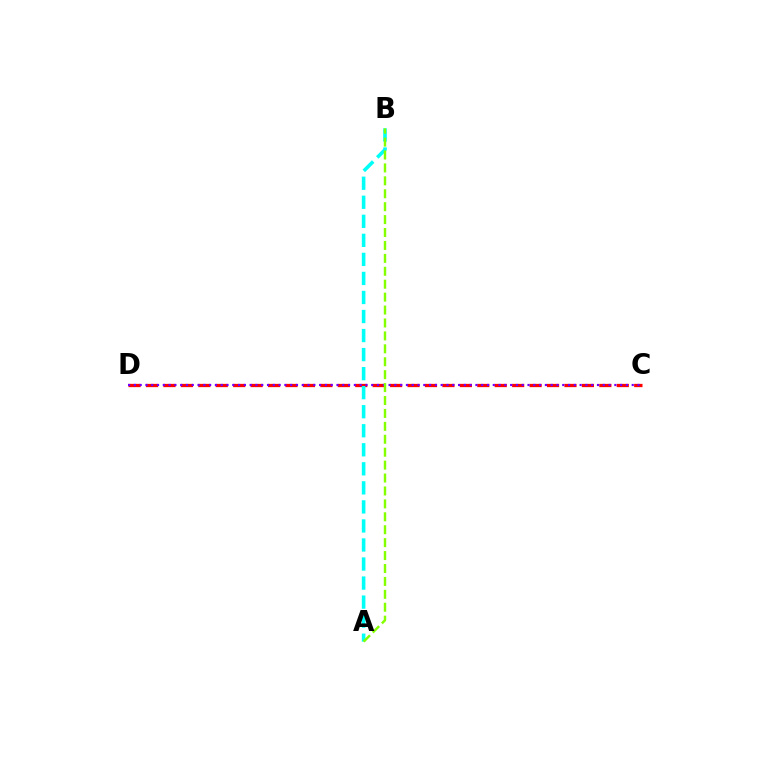{('C', 'D'): [{'color': '#ff0000', 'line_style': 'dashed', 'thickness': 2.37}, {'color': '#7200ff', 'line_style': 'dotted', 'thickness': 1.57}], ('A', 'B'): [{'color': '#00fff6', 'line_style': 'dashed', 'thickness': 2.59}, {'color': '#84ff00', 'line_style': 'dashed', 'thickness': 1.76}]}